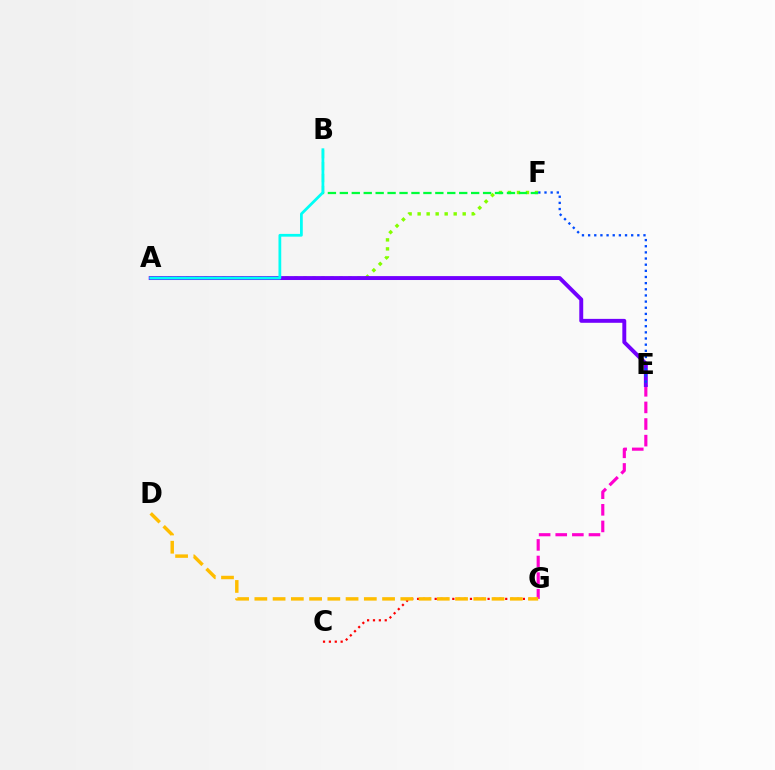{('A', 'F'): [{'color': '#84ff00', 'line_style': 'dotted', 'thickness': 2.45}], ('E', 'G'): [{'color': '#ff00cf', 'line_style': 'dashed', 'thickness': 2.26}], ('A', 'E'): [{'color': '#7200ff', 'line_style': 'solid', 'thickness': 2.82}], ('C', 'G'): [{'color': '#ff0000', 'line_style': 'dotted', 'thickness': 1.6}], ('B', 'F'): [{'color': '#00ff39', 'line_style': 'dashed', 'thickness': 1.62}], ('A', 'B'): [{'color': '#00fff6', 'line_style': 'solid', 'thickness': 1.99}], ('D', 'G'): [{'color': '#ffbd00', 'line_style': 'dashed', 'thickness': 2.48}], ('E', 'F'): [{'color': '#004bff', 'line_style': 'dotted', 'thickness': 1.67}]}